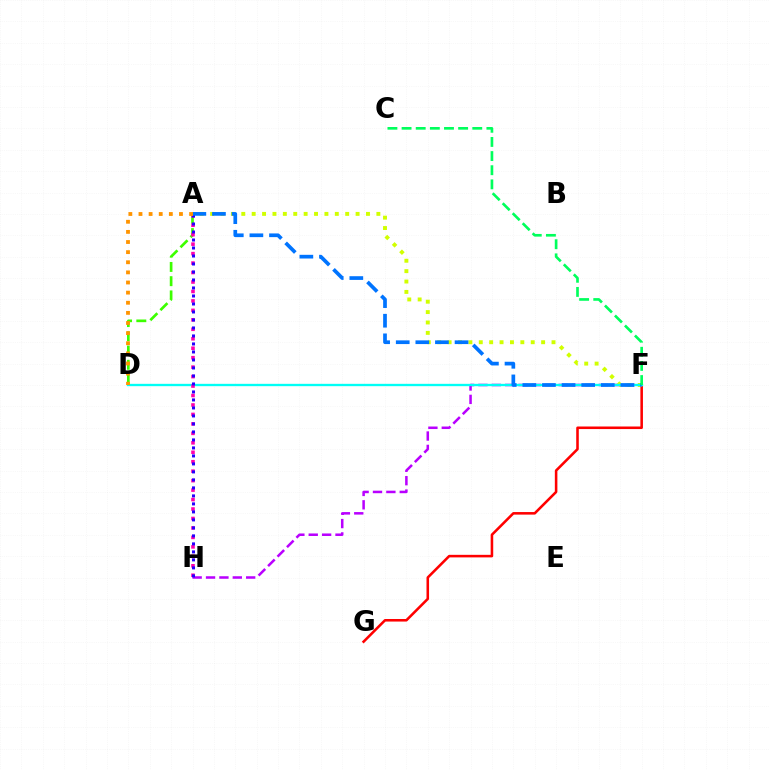{('F', 'H'): [{'color': '#b900ff', 'line_style': 'dashed', 'thickness': 1.82}], ('F', 'G'): [{'color': '#ff0000', 'line_style': 'solid', 'thickness': 1.84}], ('A', 'F'): [{'color': '#d1ff00', 'line_style': 'dotted', 'thickness': 2.82}, {'color': '#0074ff', 'line_style': 'dashed', 'thickness': 2.66}], ('D', 'F'): [{'color': '#00fff6', 'line_style': 'solid', 'thickness': 1.68}], ('A', 'D'): [{'color': '#3dff00', 'line_style': 'dashed', 'thickness': 1.93}, {'color': '#ff9400', 'line_style': 'dotted', 'thickness': 2.75}], ('A', 'H'): [{'color': '#ff00ac', 'line_style': 'dotted', 'thickness': 2.57}, {'color': '#2500ff', 'line_style': 'dotted', 'thickness': 2.17}], ('C', 'F'): [{'color': '#00ff5c', 'line_style': 'dashed', 'thickness': 1.92}]}